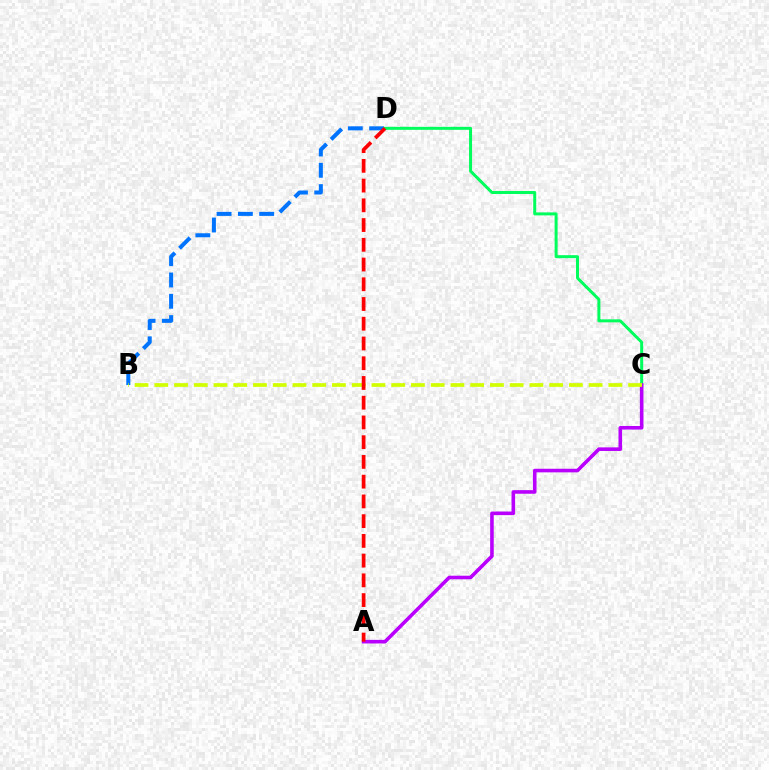{('B', 'D'): [{'color': '#0074ff', 'line_style': 'dashed', 'thickness': 2.89}], ('C', 'D'): [{'color': '#00ff5c', 'line_style': 'solid', 'thickness': 2.16}], ('A', 'C'): [{'color': '#b900ff', 'line_style': 'solid', 'thickness': 2.58}], ('B', 'C'): [{'color': '#d1ff00', 'line_style': 'dashed', 'thickness': 2.68}], ('A', 'D'): [{'color': '#ff0000', 'line_style': 'dashed', 'thickness': 2.68}]}